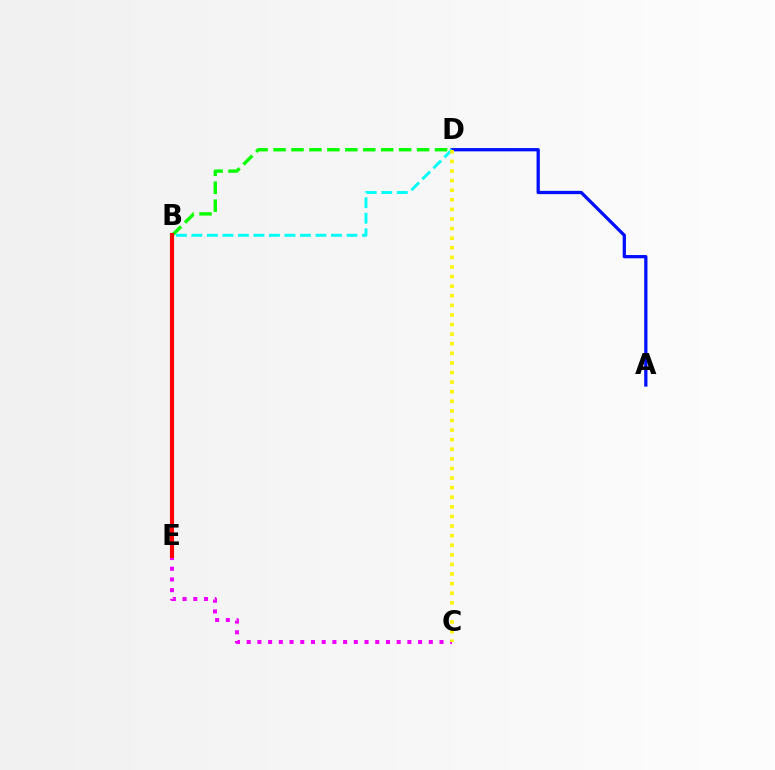{('C', 'E'): [{'color': '#ee00ff', 'line_style': 'dotted', 'thickness': 2.91}], ('B', 'D'): [{'color': '#08ff00', 'line_style': 'dashed', 'thickness': 2.44}, {'color': '#00fff6', 'line_style': 'dashed', 'thickness': 2.11}], ('A', 'D'): [{'color': '#0010ff', 'line_style': 'solid', 'thickness': 2.35}], ('B', 'E'): [{'color': '#ff0000', 'line_style': 'solid', 'thickness': 2.97}], ('C', 'D'): [{'color': '#fcf500', 'line_style': 'dotted', 'thickness': 2.61}]}